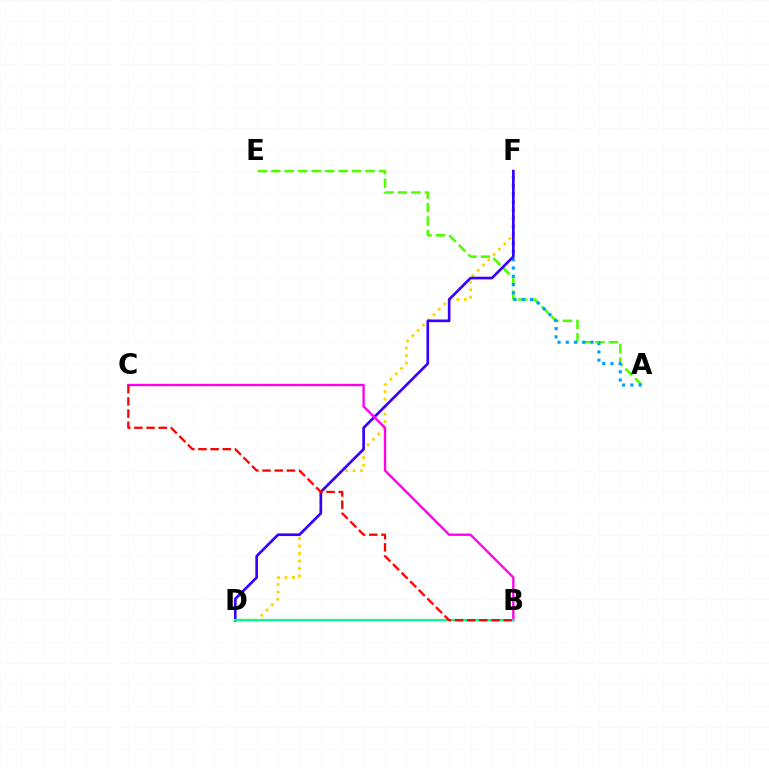{('D', 'F'): [{'color': '#ffd500', 'line_style': 'dotted', 'thickness': 2.04}, {'color': '#3700ff', 'line_style': 'solid', 'thickness': 1.92}], ('A', 'E'): [{'color': '#4fff00', 'line_style': 'dashed', 'thickness': 1.83}], ('A', 'F'): [{'color': '#009eff', 'line_style': 'dotted', 'thickness': 2.24}], ('B', 'C'): [{'color': '#ff00ed', 'line_style': 'solid', 'thickness': 1.68}, {'color': '#ff0000', 'line_style': 'dashed', 'thickness': 1.65}], ('B', 'D'): [{'color': '#00ff86', 'line_style': 'solid', 'thickness': 1.58}]}